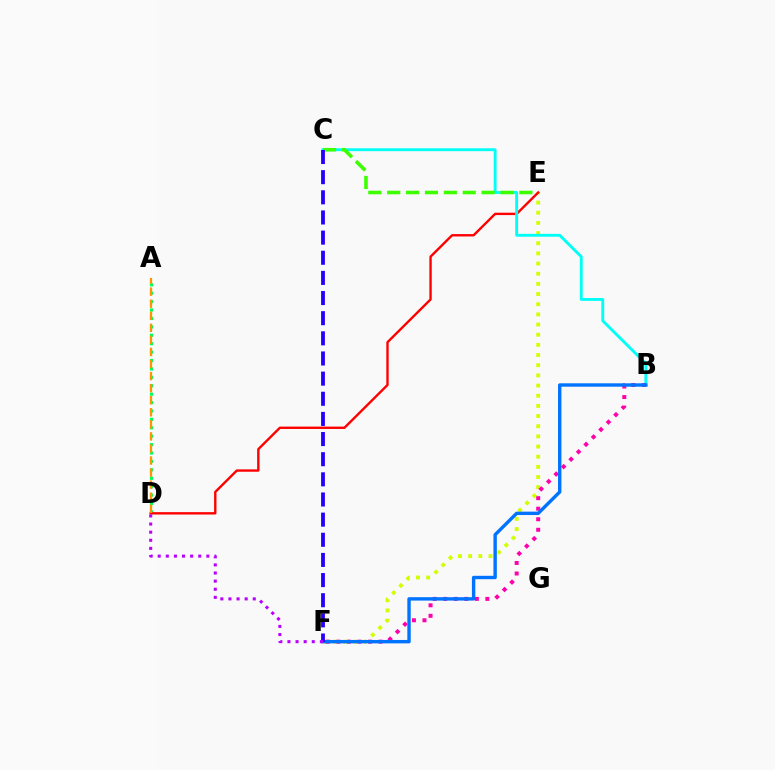{('A', 'D'): [{'color': '#00ff5c', 'line_style': 'dotted', 'thickness': 2.29}, {'color': '#ff9400', 'line_style': 'dashed', 'thickness': 1.64}], ('E', 'F'): [{'color': '#d1ff00', 'line_style': 'dotted', 'thickness': 2.76}], ('D', 'E'): [{'color': '#ff0000', 'line_style': 'solid', 'thickness': 1.71}], ('B', 'C'): [{'color': '#00fff6', 'line_style': 'solid', 'thickness': 2.08}], ('C', 'E'): [{'color': '#3dff00', 'line_style': 'dashed', 'thickness': 2.56}], ('B', 'F'): [{'color': '#ff00ac', 'line_style': 'dotted', 'thickness': 2.86}, {'color': '#0074ff', 'line_style': 'solid', 'thickness': 2.44}], ('C', 'F'): [{'color': '#2500ff', 'line_style': 'dashed', 'thickness': 2.74}], ('D', 'F'): [{'color': '#b900ff', 'line_style': 'dotted', 'thickness': 2.2}]}